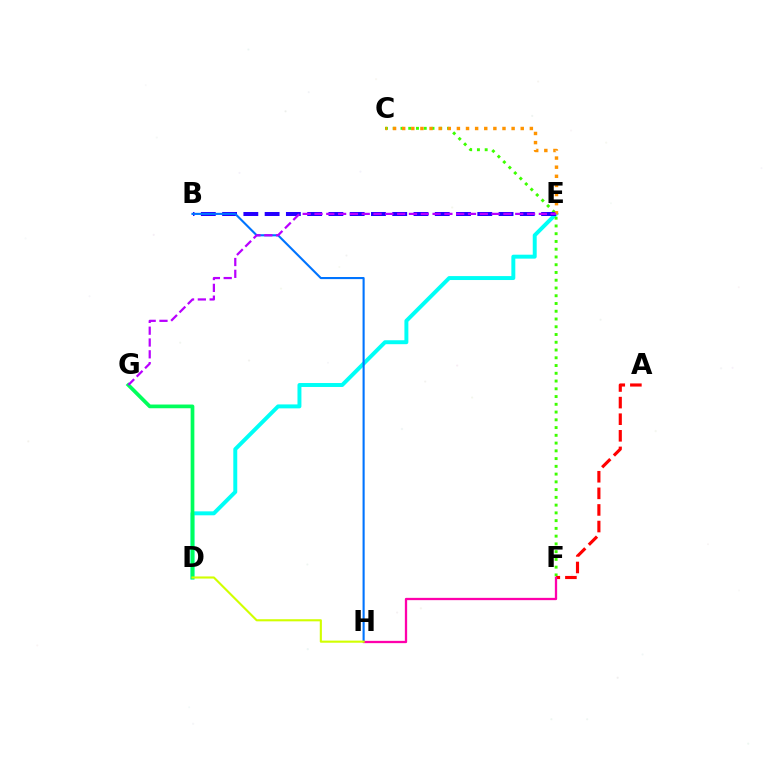{('D', 'E'): [{'color': '#00fff6', 'line_style': 'solid', 'thickness': 2.84}], ('D', 'G'): [{'color': '#00ff5c', 'line_style': 'solid', 'thickness': 2.67}], ('C', 'F'): [{'color': '#3dff00', 'line_style': 'dotted', 'thickness': 2.11}], ('A', 'F'): [{'color': '#ff0000', 'line_style': 'dashed', 'thickness': 2.26}], ('B', 'E'): [{'color': '#2500ff', 'line_style': 'dashed', 'thickness': 2.89}], ('B', 'H'): [{'color': '#0074ff', 'line_style': 'solid', 'thickness': 1.52}], ('C', 'E'): [{'color': '#ff9400', 'line_style': 'dotted', 'thickness': 2.48}], ('F', 'H'): [{'color': '#ff00ac', 'line_style': 'solid', 'thickness': 1.65}], ('E', 'G'): [{'color': '#b900ff', 'line_style': 'dashed', 'thickness': 1.6}], ('D', 'H'): [{'color': '#d1ff00', 'line_style': 'solid', 'thickness': 1.52}]}